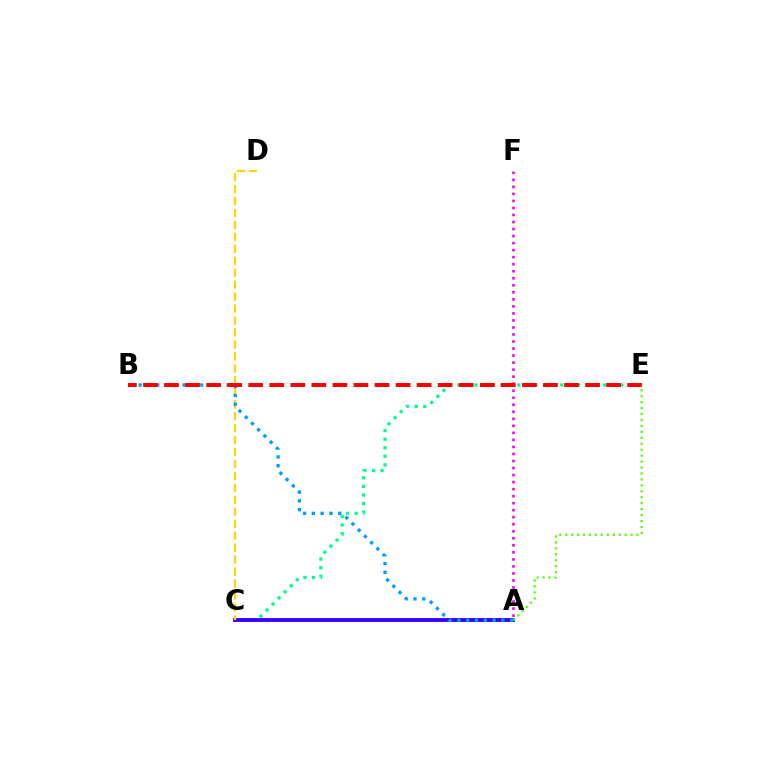{('C', 'E'): [{'color': '#00ff86', 'line_style': 'dotted', 'thickness': 2.33}], ('A', 'F'): [{'color': '#ff00ed', 'line_style': 'dotted', 'thickness': 1.91}], ('A', 'C'): [{'color': '#3700ff', 'line_style': 'solid', 'thickness': 2.79}], ('C', 'D'): [{'color': '#ffd500', 'line_style': 'dashed', 'thickness': 1.62}], ('A', 'B'): [{'color': '#009eff', 'line_style': 'dotted', 'thickness': 2.39}], ('B', 'E'): [{'color': '#ff0000', 'line_style': 'dashed', 'thickness': 2.86}], ('A', 'E'): [{'color': '#4fff00', 'line_style': 'dotted', 'thickness': 1.61}]}